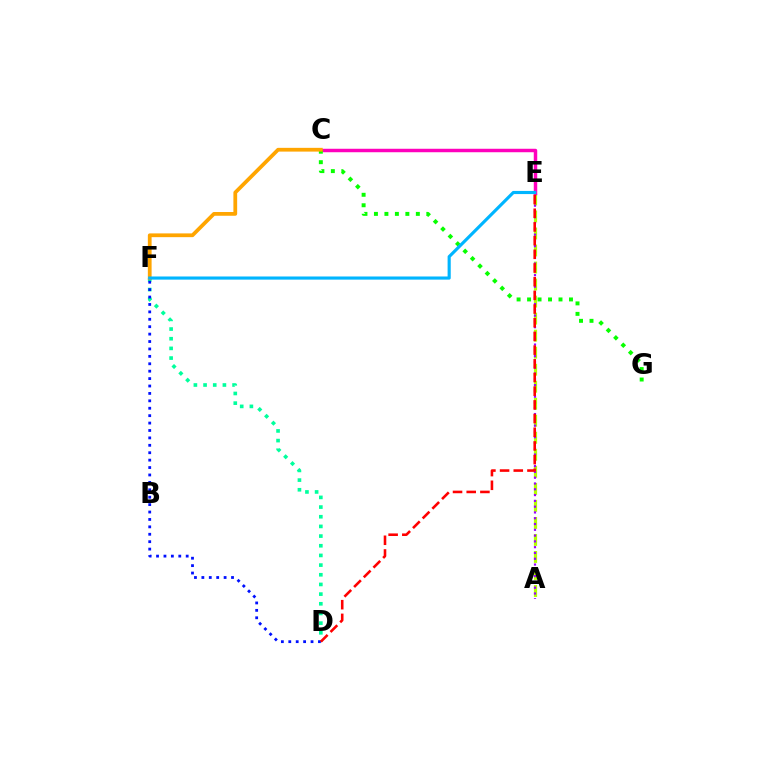{('D', 'F'): [{'color': '#00ff9d', 'line_style': 'dotted', 'thickness': 2.63}, {'color': '#0010ff', 'line_style': 'dotted', 'thickness': 2.01}], ('A', 'E'): [{'color': '#b3ff00', 'line_style': 'dashed', 'thickness': 2.31}, {'color': '#9b00ff', 'line_style': 'dotted', 'thickness': 1.57}], ('C', 'E'): [{'color': '#ff00bd', 'line_style': 'solid', 'thickness': 2.5}], ('D', 'E'): [{'color': '#ff0000', 'line_style': 'dashed', 'thickness': 1.86}], ('C', 'G'): [{'color': '#08ff00', 'line_style': 'dotted', 'thickness': 2.85}], ('C', 'F'): [{'color': '#ffa500', 'line_style': 'solid', 'thickness': 2.71}], ('E', 'F'): [{'color': '#00b5ff', 'line_style': 'solid', 'thickness': 2.26}]}